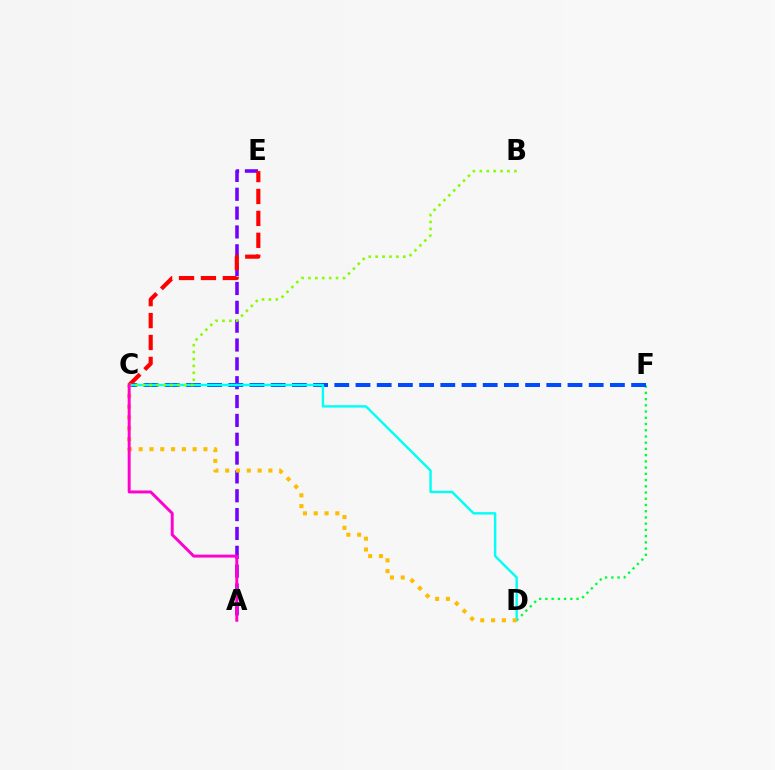{('D', 'F'): [{'color': '#00ff39', 'line_style': 'dotted', 'thickness': 1.69}], ('A', 'E'): [{'color': '#7200ff', 'line_style': 'dashed', 'thickness': 2.56}], ('C', 'F'): [{'color': '#004bff', 'line_style': 'dashed', 'thickness': 2.88}], ('C', 'E'): [{'color': '#ff0000', 'line_style': 'dashed', 'thickness': 2.98}], ('C', 'D'): [{'color': '#00fff6', 'line_style': 'solid', 'thickness': 1.73}, {'color': '#ffbd00', 'line_style': 'dotted', 'thickness': 2.93}], ('B', 'C'): [{'color': '#84ff00', 'line_style': 'dotted', 'thickness': 1.88}], ('A', 'C'): [{'color': '#ff00cf', 'line_style': 'solid', 'thickness': 2.12}]}